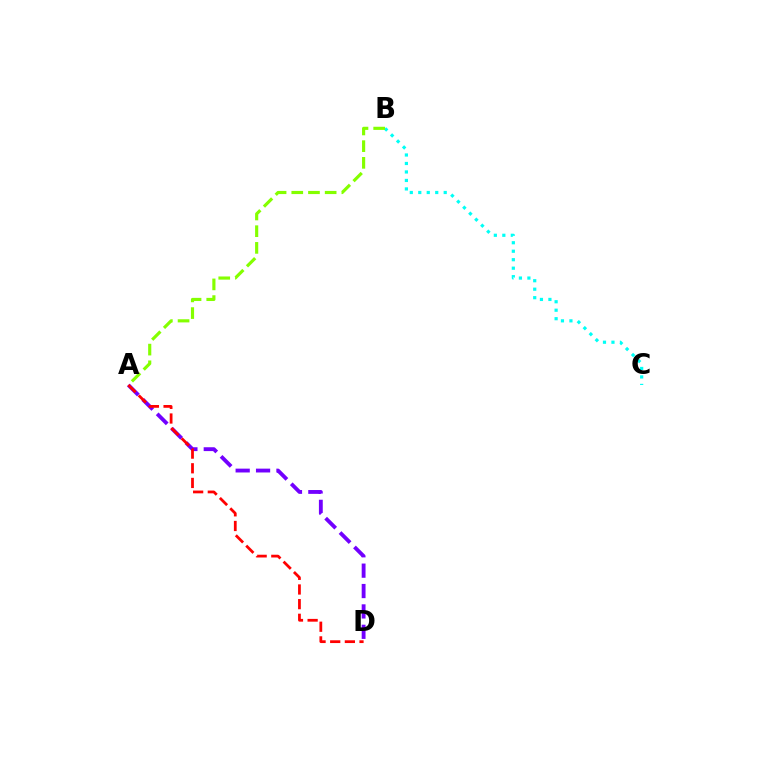{('A', 'D'): [{'color': '#7200ff', 'line_style': 'dashed', 'thickness': 2.77}, {'color': '#ff0000', 'line_style': 'dashed', 'thickness': 1.99}], ('B', 'C'): [{'color': '#00fff6', 'line_style': 'dotted', 'thickness': 2.3}], ('A', 'B'): [{'color': '#84ff00', 'line_style': 'dashed', 'thickness': 2.27}]}